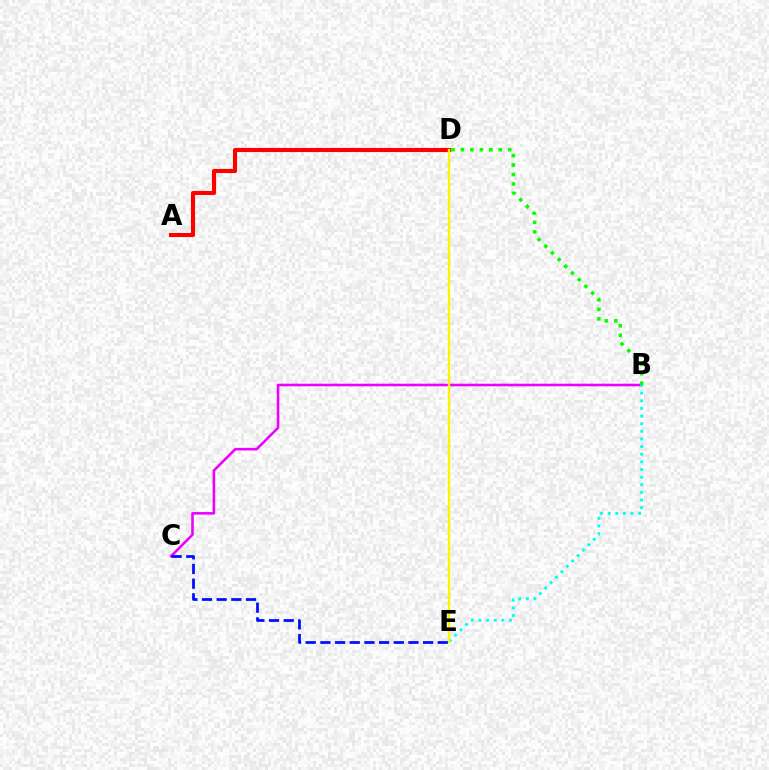{('A', 'D'): [{'color': '#ff0000', 'line_style': 'solid', 'thickness': 2.95}], ('B', 'C'): [{'color': '#ee00ff', 'line_style': 'solid', 'thickness': 1.86}], ('B', 'D'): [{'color': '#08ff00', 'line_style': 'dotted', 'thickness': 2.57}], ('B', 'E'): [{'color': '#00fff6', 'line_style': 'dotted', 'thickness': 2.07}], ('D', 'E'): [{'color': '#fcf500', 'line_style': 'solid', 'thickness': 1.69}], ('C', 'E'): [{'color': '#0010ff', 'line_style': 'dashed', 'thickness': 1.99}]}